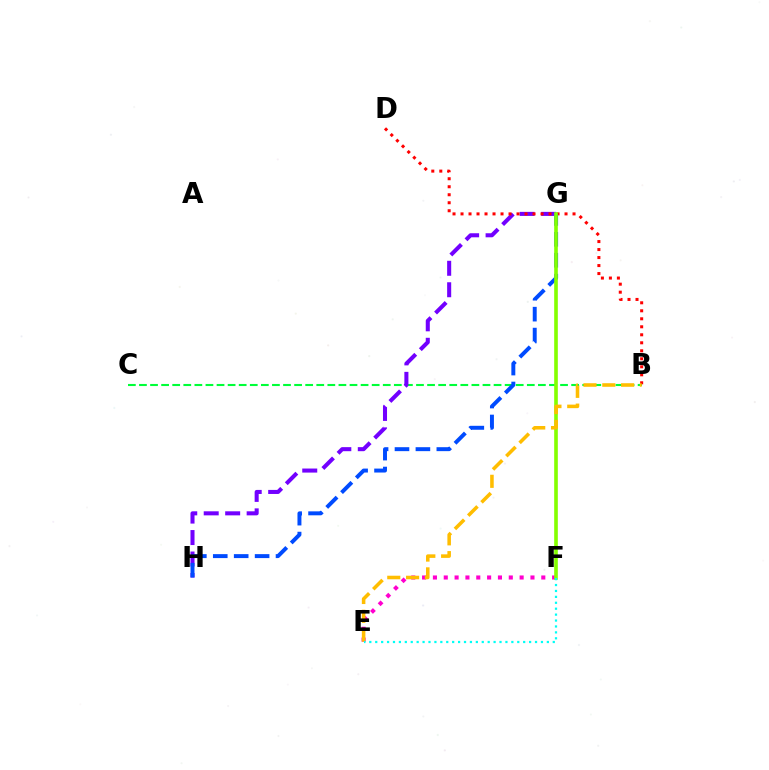{('E', 'F'): [{'color': '#ff00cf', 'line_style': 'dotted', 'thickness': 2.94}, {'color': '#00fff6', 'line_style': 'dotted', 'thickness': 1.61}], ('B', 'C'): [{'color': '#00ff39', 'line_style': 'dashed', 'thickness': 1.51}], ('G', 'H'): [{'color': '#7200ff', 'line_style': 'dashed', 'thickness': 2.92}, {'color': '#004bff', 'line_style': 'dashed', 'thickness': 2.84}], ('B', 'D'): [{'color': '#ff0000', 'line_style': 'dotted', 'thickness': 2.17}], ('F', 'G'): [{'color': '#84ff00', 'line_style': 'solid', 'thickness': 2.61}], ('B', 'E'): [{'color': '#ffbd00', 'line_style': 'dashed', 'thickness': 2.56}]}